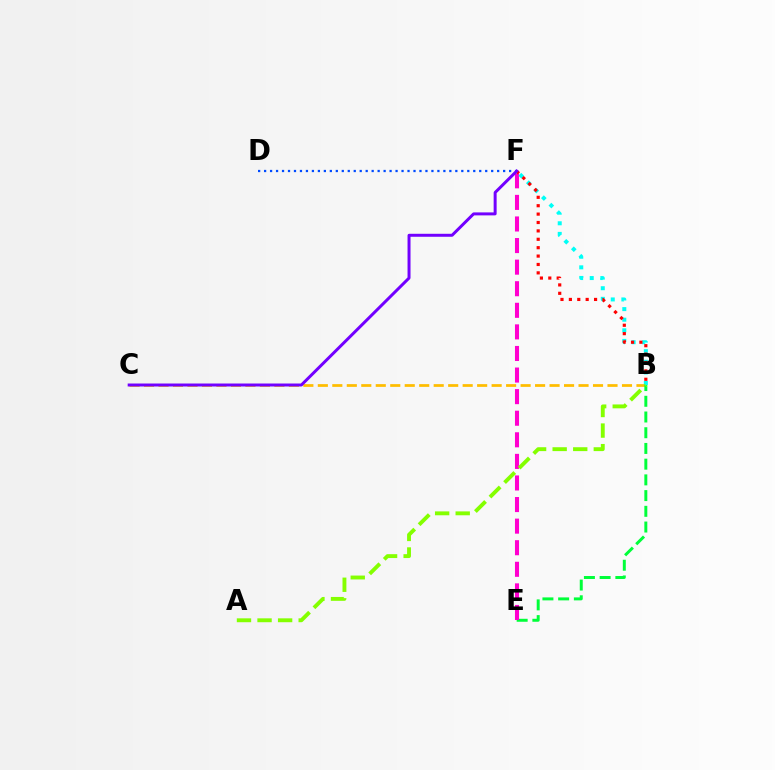{('B', 'C'): [{'color': '#ffbd00', 'line_style': 'dashed', 'thickness': 1.97}], ('B', 'E'): [{'color': '#00ff39', 'line_style': 'dashed', 'thickness': 2.14}], ('E', 'F'): [{'color': '#ff00cf', 'line_style': 'dashed', 'thickness': 2.93}], ('B', 'F'): [{'color': '#00fff6', 'line_style': 'dotted', 'thickness': 2.88}, {'color': '#ff0000', 'line_style': 'dotted', 'thickness': 2.28}], ('D', 'F'): [{'color': '#004bff', 'line_style': 'dotted', 'thickness': 1.62}], ('C', 'F'): [{'color': '#7200ff', 'line_style': 'solid', 'thickness': 2.15}], ('A', 'B'): [{'color': '#84ff00', 'line_style': 'dashed', 'thickness': 2.79}]}